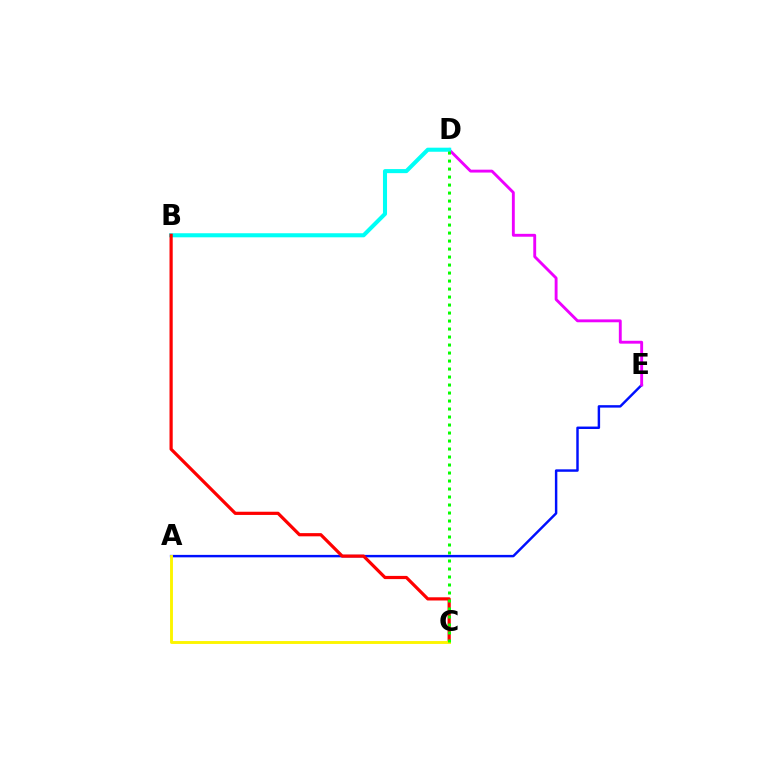{('A', 'E'): [{'color': '#0010ff', 'line_style': 'solid', 'thickness': 1.76}], ('D', 'E'): [{'color': '#ee00ff', 'line_style': 'solid', 'thickness': 2.07}], ('B', 'D'): [{'color': '#00fff6', 'line_style': 'solid', 'thickness': 2.93}], ('B', 'C'): [{'color': '#ff0000', 'line_style': 'solid', 'thickness': 2.31}], ('A', 'C'): [{'color': '#fcf500', 'line_style': 'solid', 'thickness': 2.08}], ('C', 'D'): [{'color': '#08ff00', 'line_style': 'dotted', 'thickness': 2.17}]}